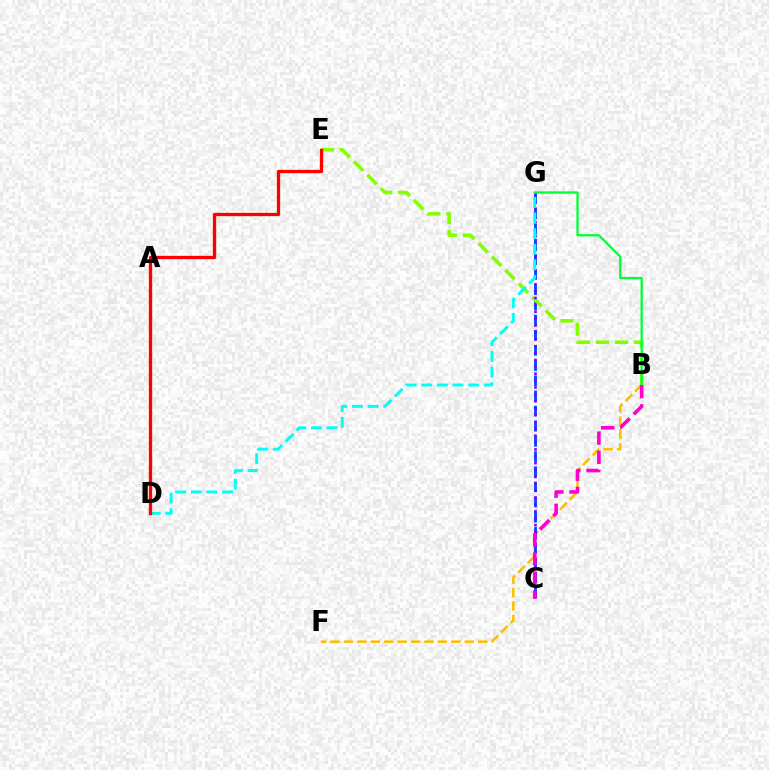{('B', 'F'): [{'color': '#ffbd00', 'line_style': 'dashed', 'thickness': 1.82}], ('C', 'G'): [{'color': '#004bff', 'line_style': 'dashed', 'thickness': 2.06}, {'color': '#7200ff', 'line_style': 'dotted', 'thickness': 1.87}], ('B', 'E'): [{'color': '#84ff00', 'line_style': 'dashed', 'thickness': 2.58}], ('B', 'G'): [{'color': '#00ff39', 'line_style': 'solid', 'thickness': 1.64}], ('B', 'C'): [{'color': '#ff00cf', 'line_style': 'dashed', 'thickness': 2.6}], ('D', 'G'): [{'color': '#00fff6', 'line_style': 'dashed', 'thickness': 2.12}], ('D', 'E'): [{'color': '#ff0000', 'line_style': 'solid', 'thickness': 2.38}]}